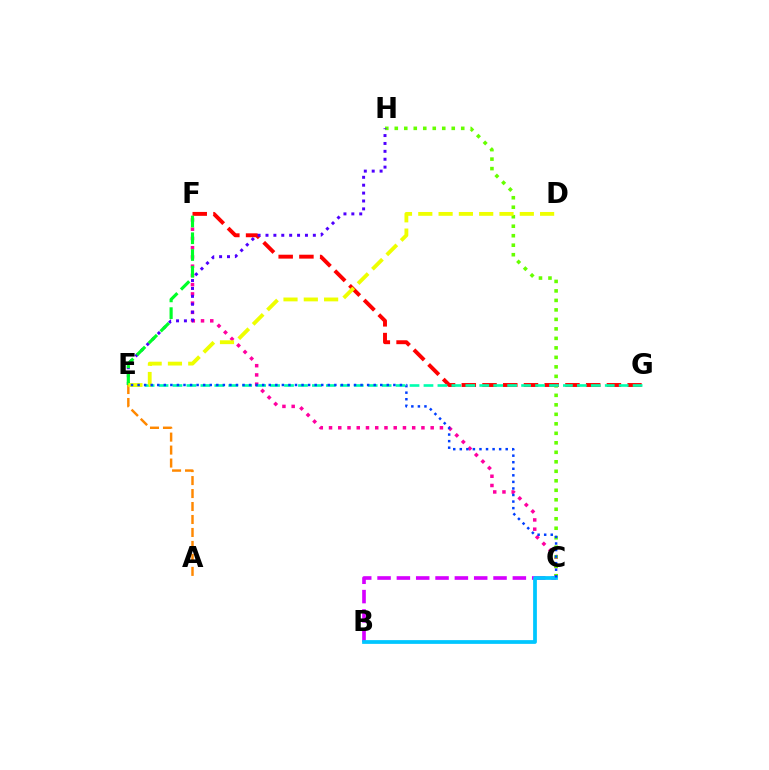{('C', 'F'): [{'color': '#ff00a0', 'line_style': 'dotted', 'thickness': 2.51}], ('C', 'H'): [{'color': '#66ff00', 'line_style': 'dotted', 'thickness': 2.58}], ('F', 'G'): [{'color': '#ff0000', 'line_style': 'dashed', 'thickness': 2.82}], ('B', 'C'): [{'color': '#d600ff', 'line_style': 'dashed', 'thickness': 2.63}, {'color': '#00c7ff', 'line_style': 'solid', 'thickness': 2.7}], ('E', 'H'): [{'color': '#4f00ff', 'line_style': 'dotted', 'thickness': 2.14}], ('E', 'F'): [{'color': '#00ff27', 'line_style': 'dashed', 'thickness': 2.28}], ('E', 'G'): [{'color': '#00ffaf', 'line_style': 'dashed', 'thickness': 1.89}], ('A', 'E'): [{'color': '#ff8800', 'line_style': 'dashed', 'thickness': 1.76}], ('D', 'E'): [{'color': '#eeff00', 'line_style': 'dashed', 'thickness': 2.76}], ('C', 'E'): [{'color': '#003fff', 'line_style': 'dotted', 'thickness': 1.78}]}